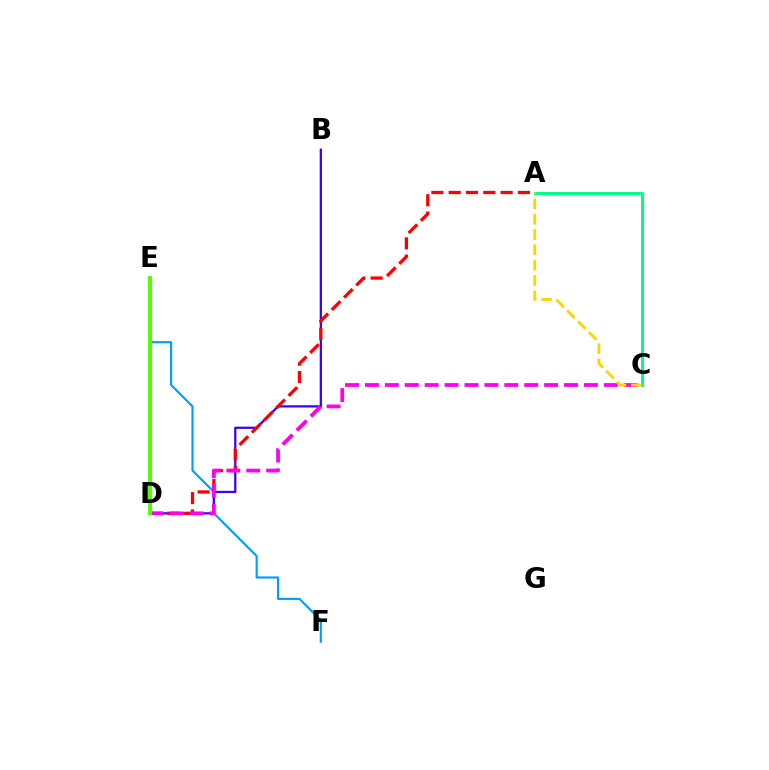{('E', 'F'): [{'color': '#009eff', 'line_style': 'solid', 'thickness': 1.55}], ('B', 'D'): [{'color': '#3700ff', 'line_style': 'solid', 'thickness': 1.61}], ('A', 'D'): [{'color': '#ff0000', 'line_style': 'dashed', 'thickness': 2.35}], ('C', 'D'): [{'color': '#ff00ed', 'line_style': 'dashed', 'thickness': 2.7}], ('A', 'C'): [{'color': '#00ff86', 'line_style': 'solid', 'thickness': 2.18}, {'color': '#ffd500', 'line_style': 'dashed', 'thickness': 2.08}], ('D', 'E'): [{'color': '#4fff00', 'line_style': 'solid', 'thickness': 2.85}]}